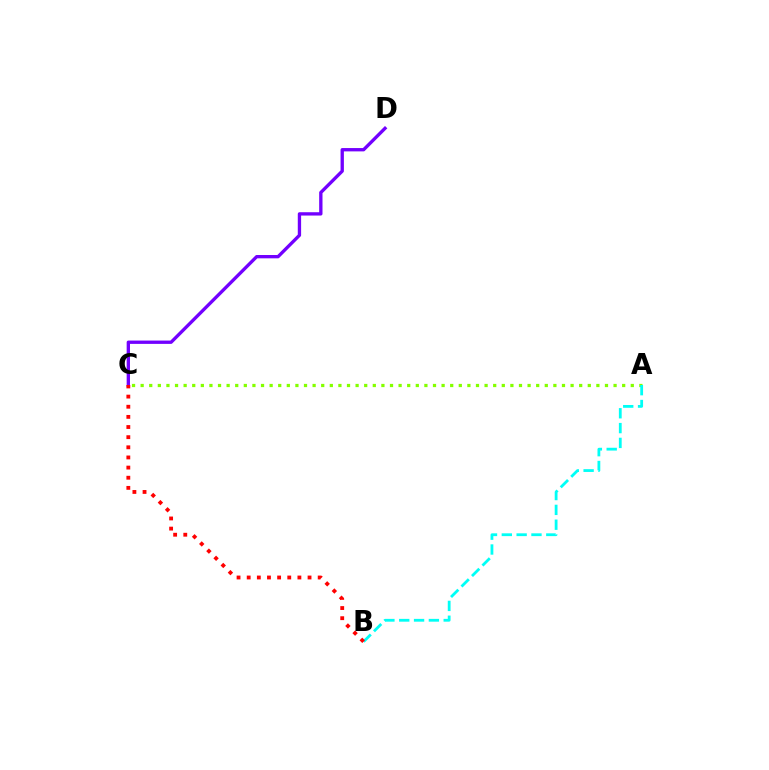{('A', 'C'): [{'color': '#84ff00', 'line_style': 'dotted', 'thickness': 2.34}], ('C', 'D'): [{'color': '#7200ff', 'line_style': 'solid', 'thickness': 2.4}], ('A', 'B'): [{'color': '#00fff6', 'line_style': 'dashed', 'thickness': 2.01}], ('B', 'C'): [{'color': '#ff0000', 'line_style': 'dotted', 'thickness': 2.76}]}